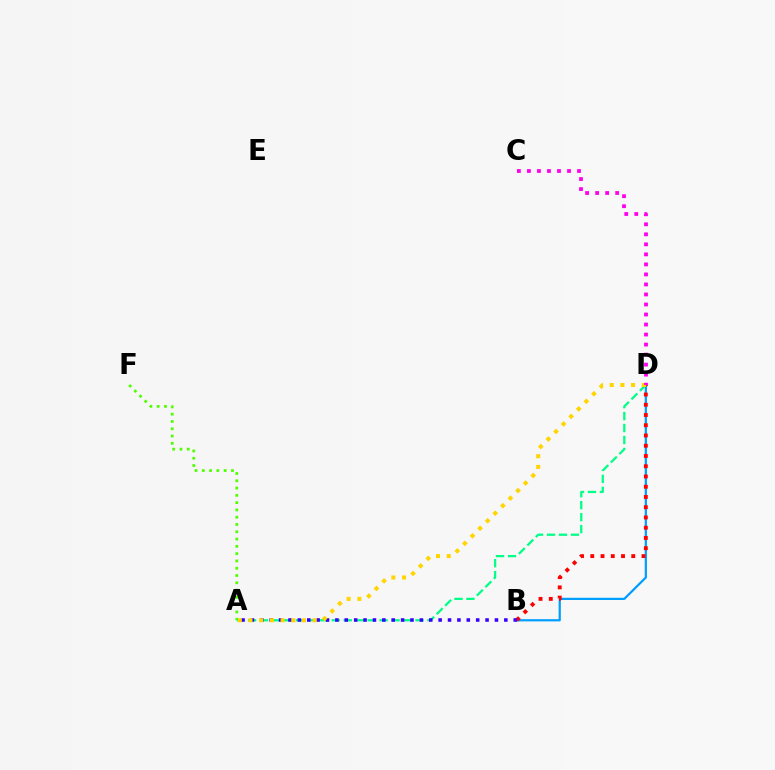{('B', 'D'): [{'color': '#009eff', 'line_style': 'solid', 'thickness': 1.6}, {'color': '#ff0000', 'line_style': 'dotted', 'thickness': 2.78}], ('A', 'F'): [{'color': '#4fff00', 'line_style': 'dotted', 'thickness': 1.98}], ('A', 'D'): [{'color': '#00ff86', 'line_style': 'dashed', 'thickness': 1.62}, {'color': '#ffd500', 'line_style': 'dotted', 'thickness': 2.91}], ('A', 'B'): [{'color': '#3700ff', 'line_style': 'dotted', 'thickness': 2.55}], ('C', 'D'): [{'color': '#ff00ed', 'line_style': 'dotted', 'thickness': 2.72}]}